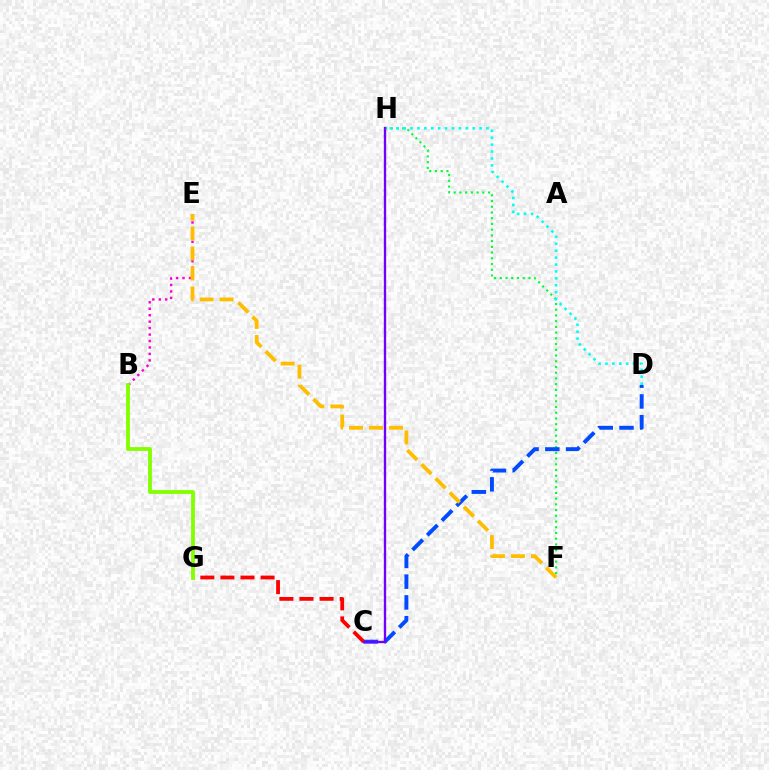{('F', 'H'): [{'color': '#00ff39', 'line_style': 'dotted', 'thickness': 1.56}], ('B', 'E'): [{'color': '#ff00cf', 'line_style': 'dotted', 'thickness': 1.75}], ('C', 'D'): [{'color': '#004bff', 'line_style': 'dashed', 'thickness': 2.82}], ('C', 'G'): [{'color': '#ff0000', 'line_style': 'dashed', 'thickness': 2.73}], ('C', 'H'): [{'color': '#7200ff', 'line_style': 'solid', 'thickness': 1.69}], ('B', 'G'): [{'color': '#84ff00', 'line_style': 'solid', 'thickness': 2.75}], ('E', 'F'): [{'color': '#ffbd00', 'line_style': 'dashed', 'thickness': 2.72}], ('D', 'H'): [{'color': '#00fff6', 'line_style': 'dotted', 'thickness': 1.88}]}